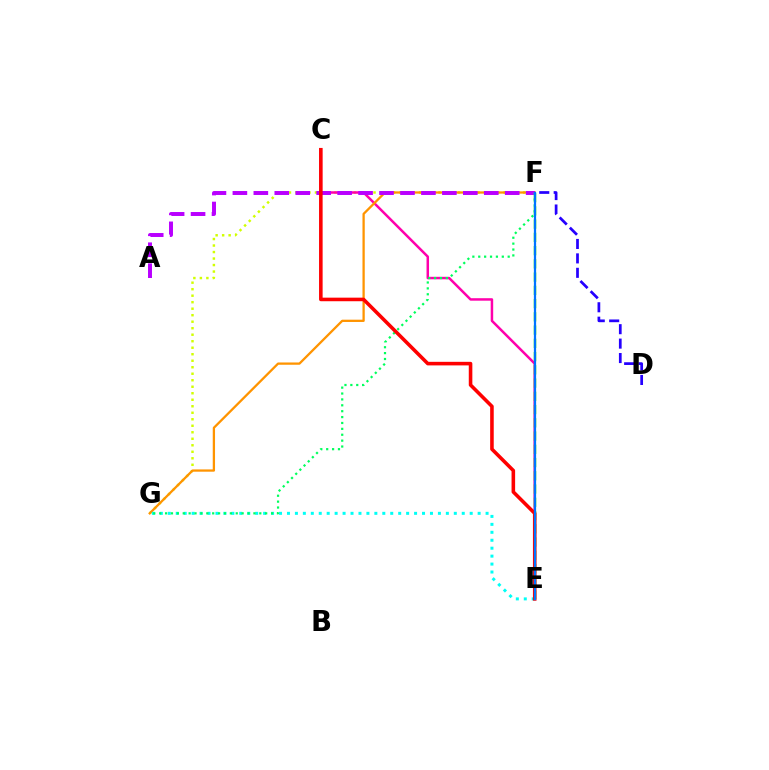{('F', 'G'): [{'color': '#d1ff00', 'line_style': 'dotted', 'thickness': 1.77}, {'color': '#ff9400', 'line_style': 'solid', 'thickness': 1.64}, {'color': '#00ff5c', 'line_style': 'dotted', 'thickness': 1.6}], ('C', 'E'): [{'color': '#ff00ac', 'line_style': 'solid', 'thickness': 1.79}, {'color': '#ff0000', 'line_style': 'solid', 'thickness': 2.57}], ('D', 'F'): [{'color': '#2500ff', 'line_style': 'dashed', 'thickness': 1.96}], ('E', 'F'): [{'color': '#3dff00', 'line_style': 'dashed', 'thickness': 1.8}, {'color': '#0074ff', 'line_style': 'solid', 'thickness': 1.62}], ('E', 'G'): [{'color': '#00fff6', 'line_style': 'dotted', 'thickness': 2.16}], ('A', 'F'): [{'color': '#b900ff', 'line_style': 'dashed', 'thickness': 2.85}]}